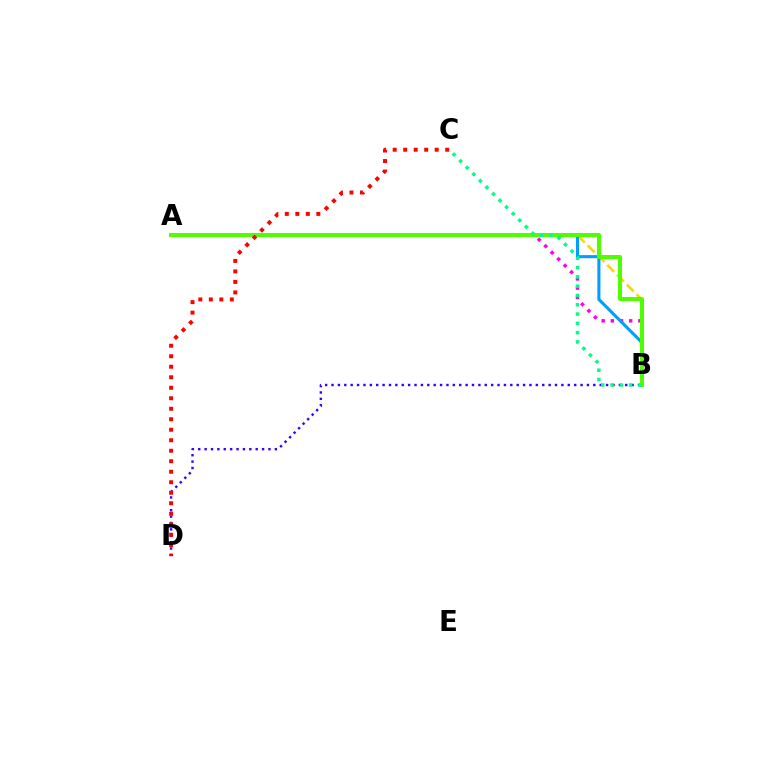{('A', 'B'): [{'color': '#ff00ed', 'line_style': 'dotted', 'thickness': 2.49}, {'color': '#ffd500', 'line_style': 'dashed', 'thickness': 1.88}, {'color': '#009eff', 'line_style': 'solid', 'thickness': 2.22}, {'color': '#4fff00', 'line_style': 'solid', 'thickness': 2.89}], ('B', 'D'): [{'color': '#3700ff', 'line_style': 'dotted', 'thickness': 1.73}], ('C', 'D'): [{'color': '#ff0000', 'line_style': 'dotted', 'thickness': 2.85}], ('B', 'C'): [{'color': '#00ff86', 'line_style': 'dotted', 'thickness': 2.53}]}